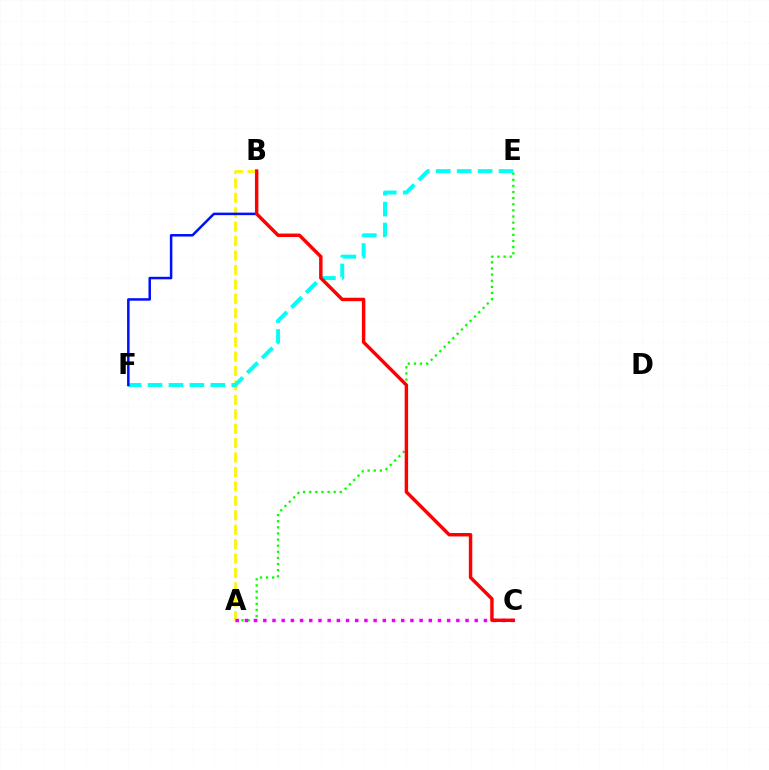{('A', 'E'): [{'color': '#08ff00', 'line_style': 'dotted', 'thickness': 1.66}], ('A', 'B'): [{'color': '#fcf500', 'line_style': 'dashed', 'thickness': 1.96}], ('E', 'F'): [{'color': '#00fff6', 'line_style': 'dashed', 'thickness': 2.84}], ('A', 'C'): [{'color': '#ee00ff', 'line_style': 'dotted', 'thickness': 2.5}], ('B', 'F'): [{'color': '#0010ff', 'line_style': 'solid', 'thickness': 1.81}], ('B', 'C'): [{'color': '#ff0000', 'line_style': 'solid', 'thickness': 2.47}]}